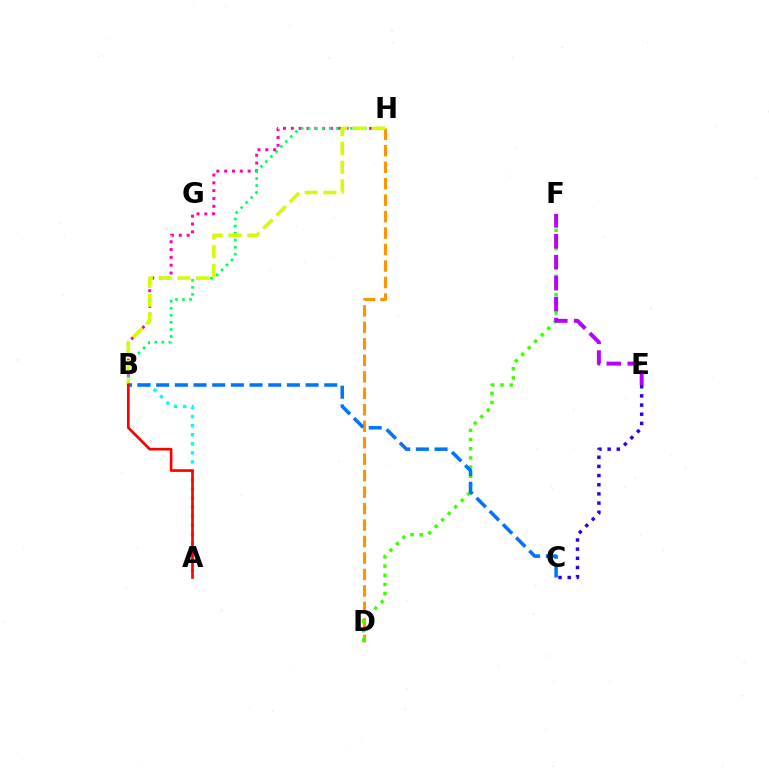{('C', 'E'): [{'color': '#2500ff', 'line_style': 'dotted', 'thickness': 2.49}], ('B', 'H'): [{'color': '#ff00ac', 'line_style': 'dotted', 'thickness': 2.12}, {'color': '#00ff5c', 'line_style': 'dotted', 'thickness': 1.91}, {'color': '#d1ff00', 'line_style': 'dashed', 'thickness': 2.55}], ('D', 'H'): [{'color': '#ff9400', 'line_style': 'dashed', 'thickness': 2.24}], ('A', 'B'): [{'color': '#00fff6', 'line_style': 'dotted', 'thickness': 2.46}, {'color': '#ff0000', 'line_style': 'solid', 'thickness': 1.92}], ('D', 'F'): [{'color': '#3dff00', 'line_style': 'dotted', 'thickness': 2.5}], ('B', 'C'): [{'color': '#0074ff', 'line_style': 'dashed', 'thickness': 2.54}], ('E', 'F'): [{'color': '#b900ff', 'line_style': 'dashed', 'thickness': 2.85}]}